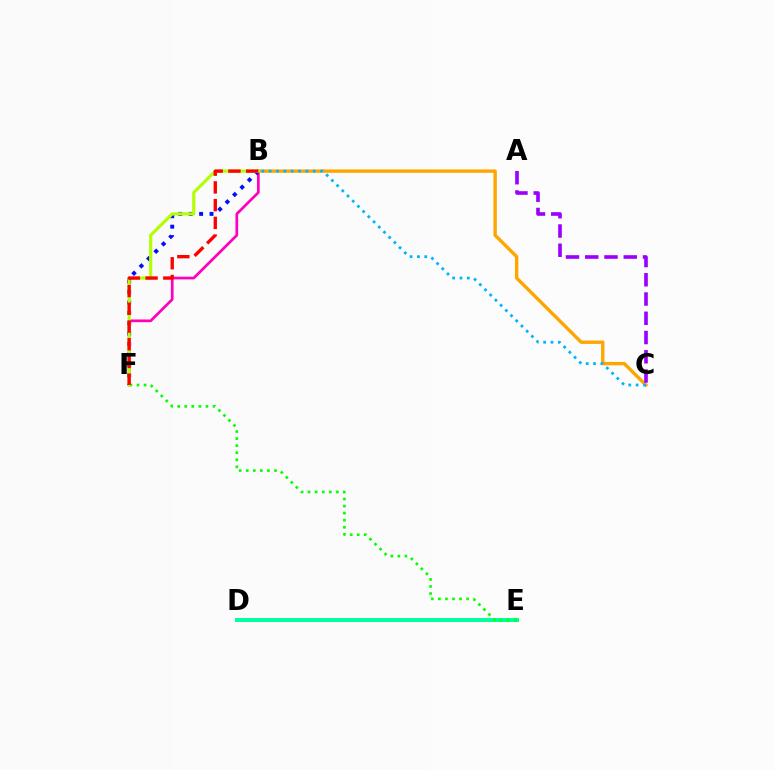{('B', 'F'): [{'color': '#ff00bd', 'line_style': 'solid', 'thickness': 1.95}, {'color': '#0010ff', 'line_style': 'dotted', 'thickness': 2.83}, {'color': '#b3ff00', 'line_style': 'solid', 'thickness': 2.27}, {'color': '#ff0000', 'line_style': 'dashed', 'thickness': 2.41}], ('D', 'E'): [{'color': '#00ff9d', 'line_style': 'solid', 'thickness': 2.88}], ('E', 'F'): [{'color': '#08ff00', 'line_style': 'dotted', 'thickness': 1.92}], ('B', 'C'): [{'color': '#ffa500', 'line_style': 'solid', 'thickness': 2.43}, {'color': '#00b5ff', 'line_style': 'dotted', 'thickness': 1.99}], ('A', 'C'): [{'color': '#9b00ff', 'line_style': 'dashed', 'thickness': 2.62}]}